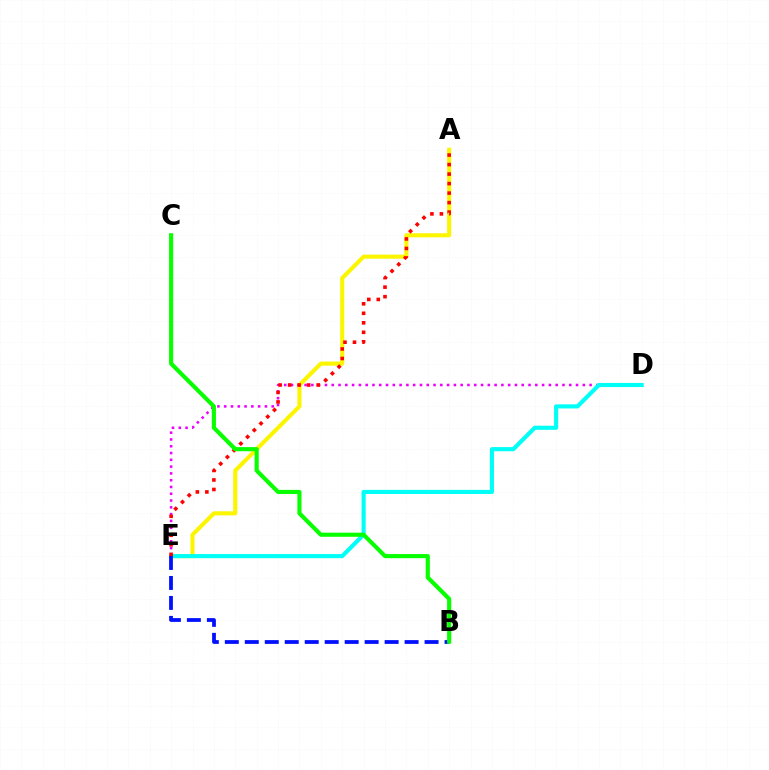{('A', 'E'): [{'color': '#fcf500', 'line_style': 'solid', 'thickness': 2.93}, {'color': '#ff0000', 'line_style': 'dotted', 'thickness': 2.58}], ('D', 'E'): [{'color': '#ee00ff', 'line_style': 'dotted', 'thickness': 1.84}, {'color': '#00fff6', 'line_style': 'solid', 'thickness': 2.97}], ('B', 'E'): [{'color': '#0010ff', 'line_style': 'dashed', 'thickness': 2.71}], ('B', 'C'): [{'color': '#08ff00', 'line_style': 'solid', 'thickness': 2.97}]}